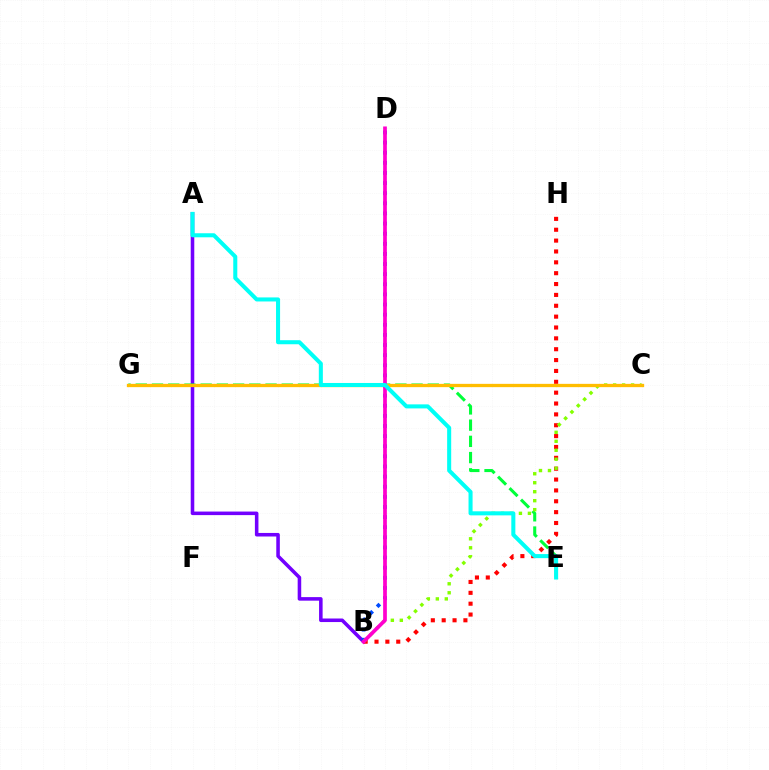{('A', 'B'): [{'color': '#7200ff', 'line_style': 'solid', 'thickness': 2.56}], ('B', 'H'): [{'color': '#ff0000', 'line_style': 'dotted', 'thickness': 2.95}], ('B', 'D'): [{'color': '#004bff', 'line_style': 'dotted', 'thickness': 2.75}, {'color': '#ff00cf', 'line_style': 'solid', 'thickness': 2.67}], ('E', 'G'): [{'color': '#00ff39', 'line_style': 'dashed', 'thickness': 2.2}], ('B', 'C'): [{'color': '#84ff00', 'line_style': 'dotted', 'thickness': 2.44}], ('C', 'G'): [{'color': '#ffbd00', 'line_style': 'solid', 'thickness': 2.37}], ('A', 'E'): [{'color': '#00fff6', 'line_style': 'solid', 'thickness': 2.91}]}